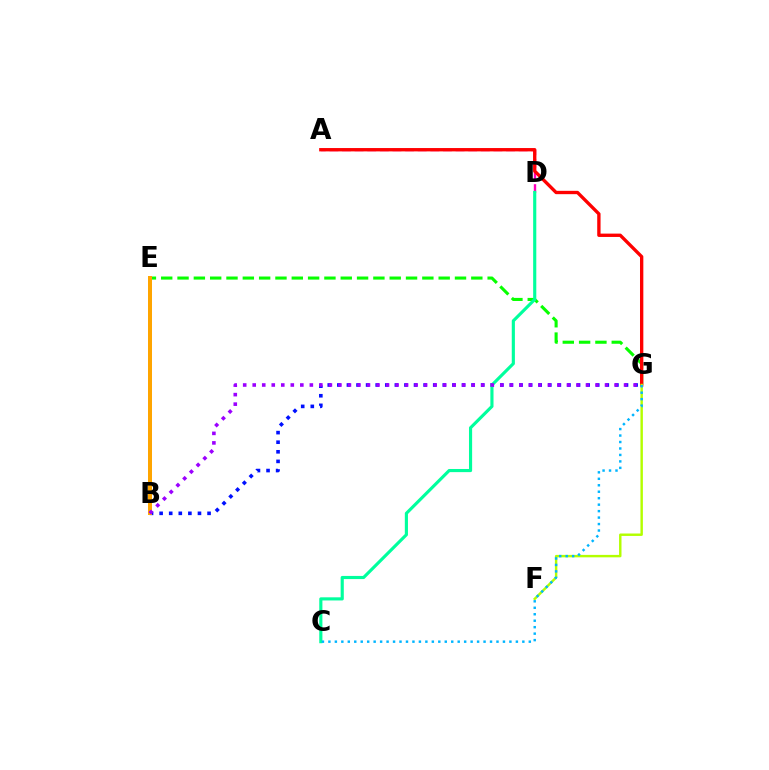{('A', 'D'): [{'color': '#ff00bd', 'line_style': 'dashed', 'thickness': 1.71}], ('B', 'G'): [{'color': '#0010ff', 'line_style': 'dotted', 'thickness': 2.61}, {'color': '#9b00ff', 'line_style': 'dotted', 'thickness': 2.59}], ('E', 'G'): [{'color': '#08ff00', 'line_style': 'dashed', 'thickness': 2.22}], ('C', 'D'): [{'color': '#00ff9d', 'line_style': 'solid', 'thickness': 2.26}], ('A', 'G'): [{'color': '#ff0000', 'line_style': 'solid', 'thickness': 2.41}], ('F', 'G'): [{'color': '#b3ff00', 'line_style': 'solid', 'thickness': 1.75}], ('B', 'E'): [{'color': '#ffa500', 'line_style': 'solid', 'thickness': 2.88}], ('C', 'G'): [{'color': '#00b5ff', 'line_style': 'dotted', 'thickness': 1.76}]}